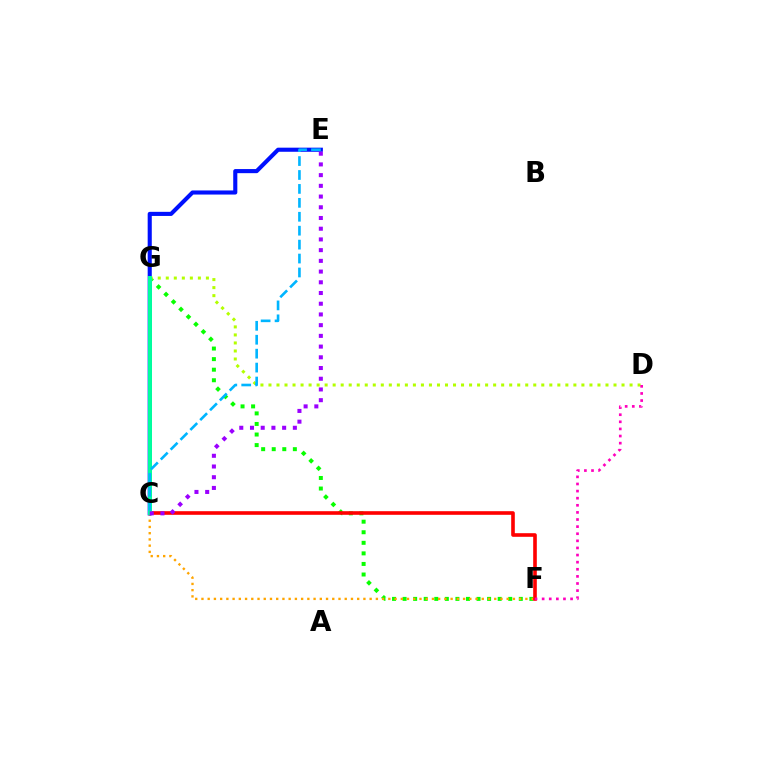{('F', 'G'): [{'color': '#08ff00', 'line_style': 'dotted', 'thickness': 2.87}], ('C', 'F'): [{'color': '#ffa500', 'line_style': 'dotted', 'thickness': 1.69}, {'color': '#ff0000', 'line_style': 'solid', 'thickness': 2.61}], ('D', 'G'): [{'color': '#b3ff00', 'line_style': 'dotted', 'thickness': 2.18}], ('C', 'E'): [{'color': '#0010ff', 'line_style': 'solid', 'thickness': 2.95}, {'color': '#9b00ff', 'line_style': 'dotted', 'thickness': 2.91}, {'color': '#00b5ff', 'line_style': 'dashed', 'thickness': 1.89}], ('C', 'G'): [{'color': '#00ff9d', 'line_style': 'solid', 'thickness': 2.85}], ('D', 'F'): [{'color': '#ff00bd', 'line_style': 'dotted', 'thickness': 1.93}]}